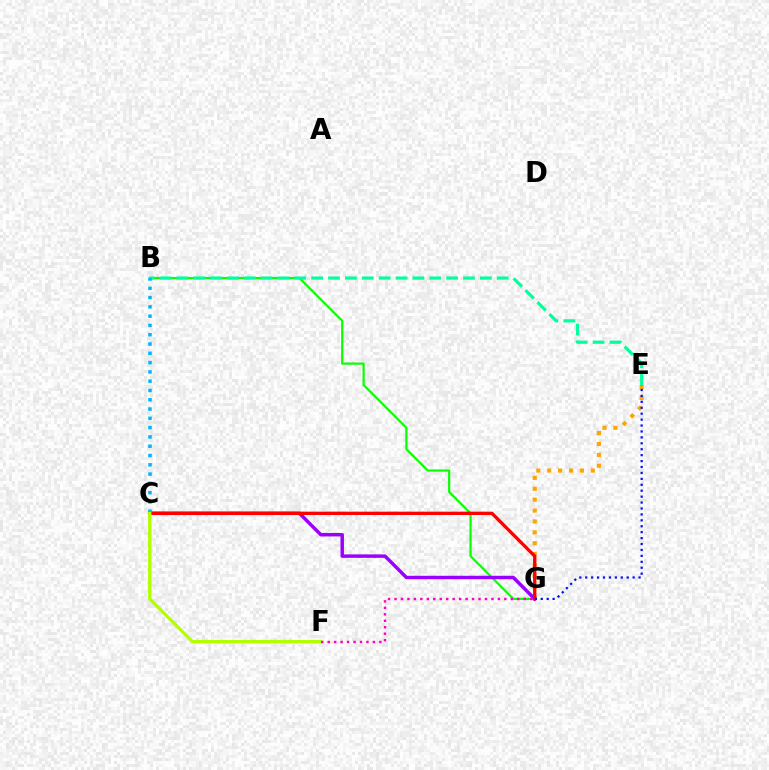{('E', 'G'): [{'color': '#ffa500', 'line_style': 'dotted', 'thickness': 2.96}, {'color': '#0010ff', 'line_style': 'dotted', 'thickness': 1.61}], ('B', 'G'): [{'color': '#08ff00', 'line_style': 'solid', 'thickness': 1.58}], ('B', 'E'): [{'color': '#00ff9d', 'line_style': 'dashed', 'thickness': 2.29}], ('C', 'G'): [{'color': '#9b00ff', 'line_style': 'solid', 'thickness': 2.49}, {'color': '#ff0000', 'line_style': 'solid', 'thickness': 2.4}], ('B', 'C'): [{'color': '#00b5ff', 'line_style': 'dotted', 'thickness': 2.52}], ('C', 'F'): [{'color': '#b3ff00', 'line_style': 'solid', 'thickness': 2.39}], ('F', 'G'): [{'color': '#ff00bd', 'line_style': 'dotted', 'thickness': 1.76}]}